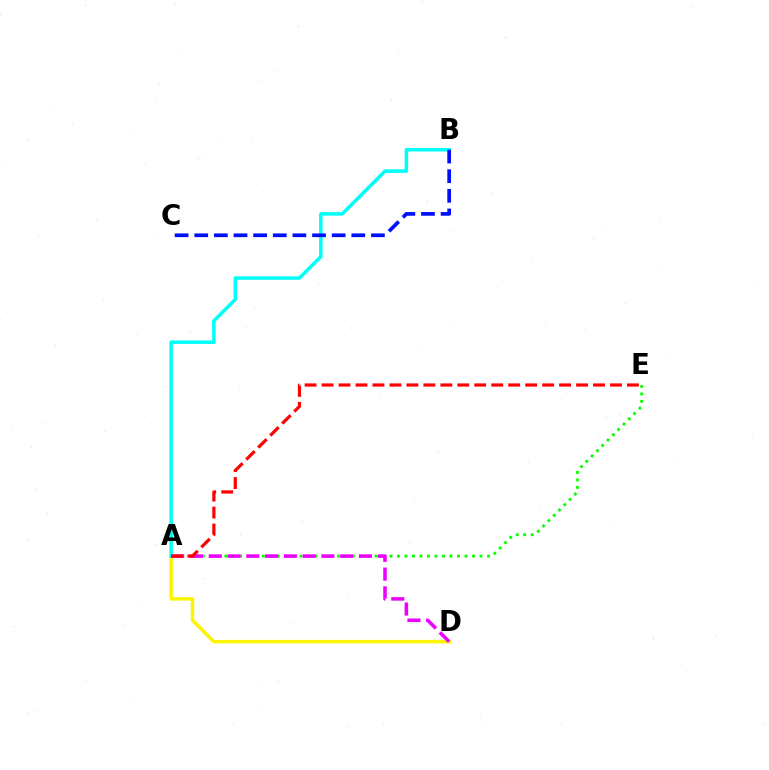{('A', 'E'): [{'color': '#08ff00', 'line_style': 'dotted', 'thickness': 2.04}, {'color': '#ff0000', 'line_style': 'dashed', 'thickness': 2.31}], ('A', 'D'): [{'color': '#fcf500', 'line_style': 'solid', 'thickness': 2.5}, {'color': '#ee00ff', 'line_style': 'dashed', 'thickness': 2.55}], ('A', 'B'): [{'color': '#00fff6', 'line_style': 'solid', 'thickness': 2.53}], ('B', 'C'): [{'color': '#0010ff', 'line_style': 'dashed', 'thickness': 2.67}]}